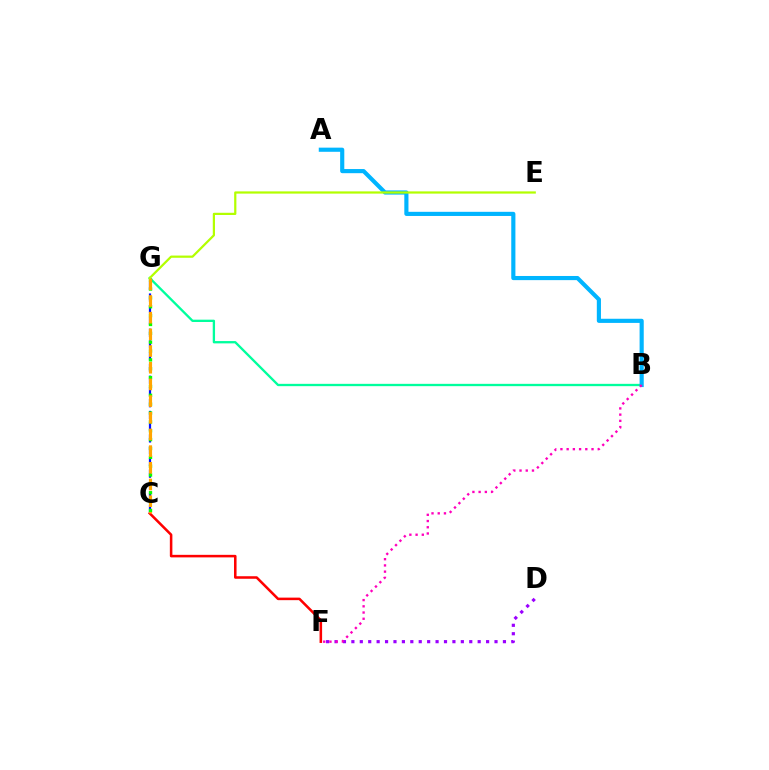{('B', 'G'): [{'color': '#00ff9d', 'line_style': 'solid', 'thickness': 1.67}], ('A', 'B'): [{'color': '#00b5ff', 'line_style': 'solid', 'thickness': 2.98}], ('C', 'F'): [{'color': '#ff0000', 'line_style': 'solid', 'thickness': 1.83}], ('C', 'G'): [{'color': '#0010ff', 'line_style': 'dashed', 'thickness': 1.6}, {'color': '#08ff00', 'line_style': 'dotted', 'thickness': 2.41}, {'color': '#ffa500', 'line_style': 'dashed', 'thickness': 2.27}], ('D', 'F'): [{'color': '#9b00ff', 'line_style': 'dotted', 'thickness': 2.29}], ('E', 'G'): [{'color': '#b3ff00', 'line_style': 'solid', 'thickness': 1.6}], ('B', 'F'): [{'color': '#ff00bd', 'line_style': 'dotted', 'thickness': 1.69}]}